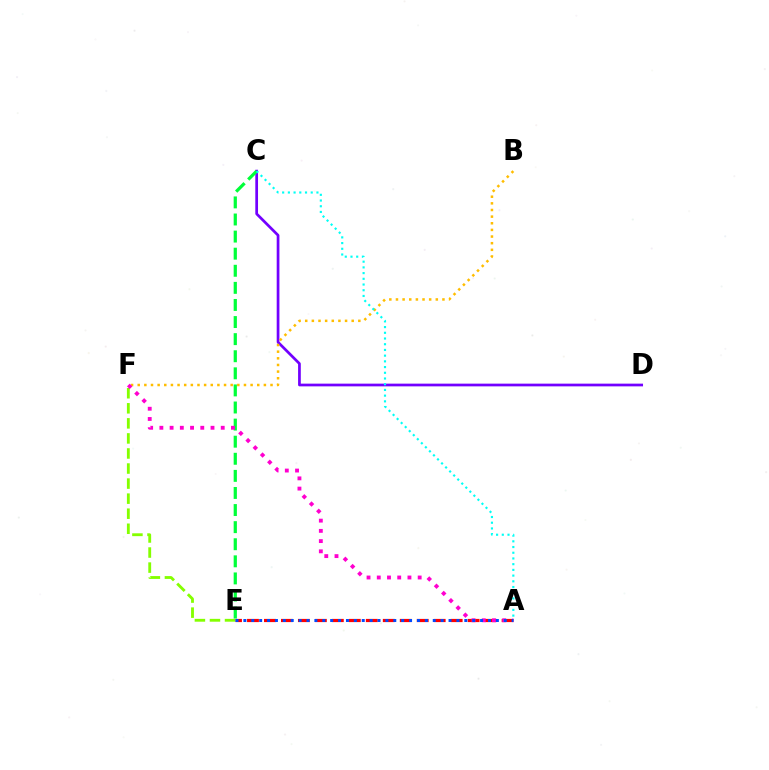{('A', 'E'): [{'color': '#ff0000', 'line_style': 'dashed', 'thickness': 2.31}, {'color': '#004bff', 'line_style': 'dotted', 'thickness': 2.14}], ('C', 'D'): [{'color': '#7200ff', 'line_style': 'solid', 'thickness': 1.96}], ('E', 'F'): [{'color': '#84ff00', 'line_style': 'dashed', 'thickness': 2.05}], ('C', 'E'): [{'color': '#00ff39', 'line_style': 'dashed', 'thickness': 2.32}], ('B', 'F'): [{'color': '#ffbd00', 'line_style': 'dotted', 'thickness': 1.8}], ('A', 'F'): [{'color': '#ff00cf', 'line_style': 'dotted', 'thickness': 2.78}], ('A', 'C'): [{'color': '#00fff6', 'line_style': 'dotted', 'thickness': 1.55}]}